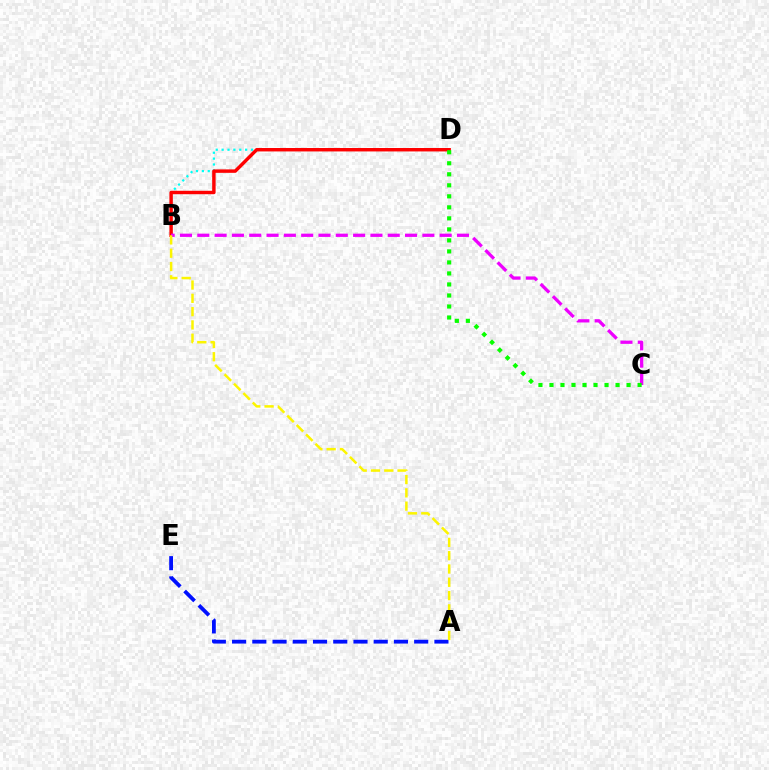{('A', 'E'): [{'color': '#0010ff', 'line_style': 'dashed', 'thickness': 2.75}], ('B', 'D'): [{'color': '#00fff6', 'line_style': 'dotted', 'thickness': 1.6}, {'color': '#ff0000', 'line_style': 'solid', 'thickness': 2.47}], ('B', 'C'): [{'color': '#ee00ff', 'line_style': 'dashed', 'thickness': 2.35}], ('A', 'B'): [{'color': '#fcf500', 'line_style': 'dashed', 'thickness': 1.81}], ('C', 'D'): [{'color': '#08ff00', 'line_style': 'dotted', 'thickness': 2.99}]}